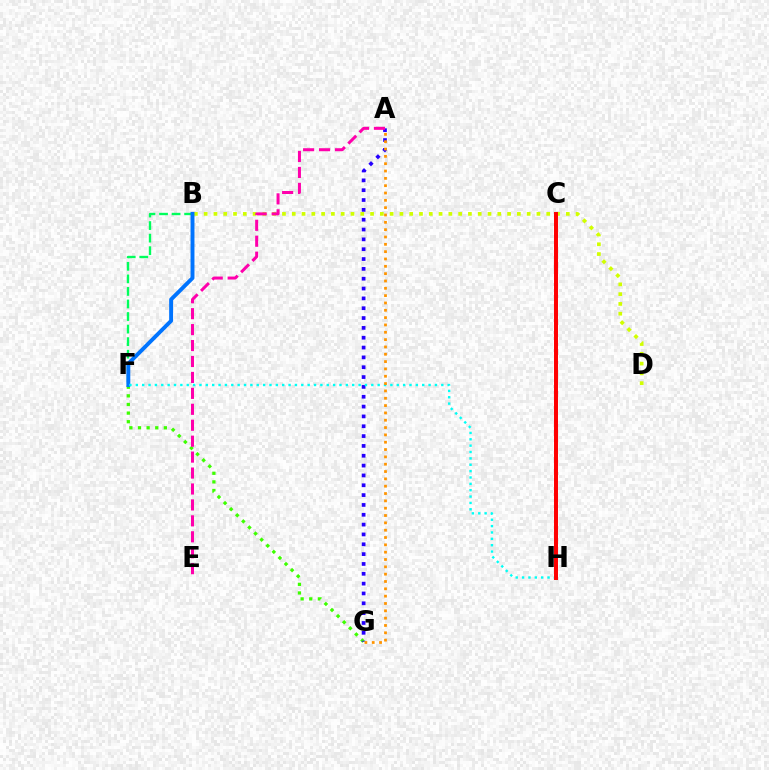{('C', 'H'): [{'color': '#b900ff', 'line_style': 'dotted', 'thickness': 2.65}, {'color': '#ff0000', 'line_style': 'solid', 'thickness': 2.86}], ('F', 'G'): [{'color': '#3dff00', 'line_style': 'dotted', 'thickness': 2.34}], ('B', 'F'): [{'color': '#00ff5c', 'line_style': 'dashed', 'thickness': 1.7}, {'color': '#0074ff', 'line_style': 'solid', 'thickness': 2.82}], ('A', 'G'): [{'color': '#2500ff', 'line_style': 'dotted', 'thickness': 2.67}, {'color': '#ff9400', 'line_style': 'dotted', 'thickness': 1.99}], ('B', 'D'): [{'color': '#d1ff00', 'line_style': 'dotted', 'thickness': 2.66}], ('F', 'H'): [{'color': '#00fff6', 'line_style': 'dotted', 'thickness': 1.73}], ('A', 'E'): [{'color': '#ff00ac', 'line_style': 'dashed', 'thickness': 2.17}]}